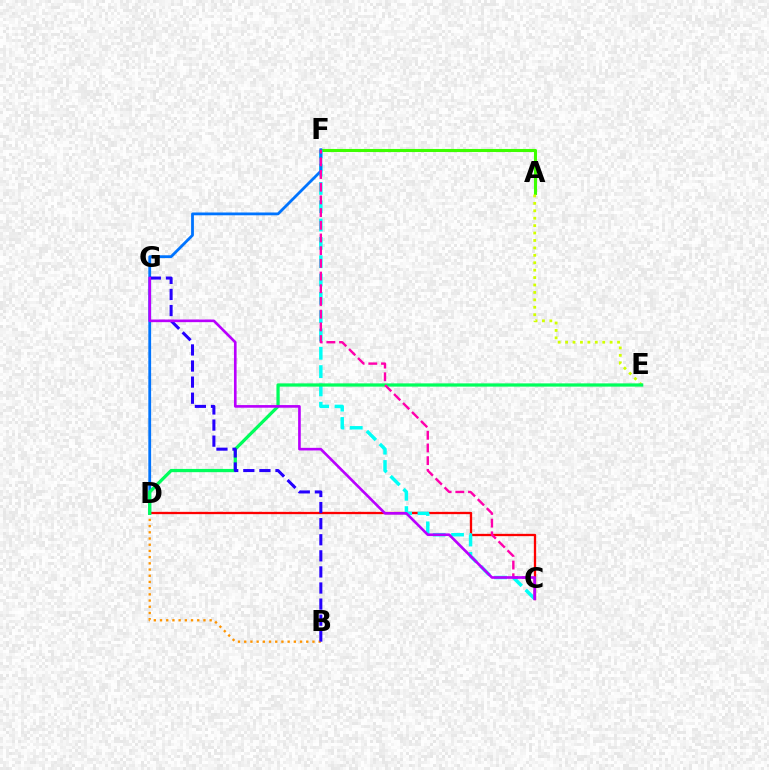{('C', 'D'): [{'color': '#ff0000', 'line_style': 'solid', 'thickness': 1.66}], ('A', 'F'): [{'color': '#3dff00', 'line_style': 'solid', 'thickness': 2.21}], ('C', 'F'): [{'color': '#00fff6', 'line_style': 'dashed', 'thickness': 2.49}, {'color': '#ff00ac', 'line_style': 'dashed', 'thickness': 1.72}], ('A', 'E'): [{'color': '#d1ff00', 'line_style': 'dotted', 'thickness': 2.02}], ('B', 'D'): [{'color': '#ff9400', 'line_style': 'dotted', 'thickness': 1.69}], ('D', 'F'): [{'color': '#0074ff', 'line_style': 'solid', 'thickness': 2.02}], ('D', 'E'): [{'color': '#00ff5c', 'line_style': 'solid', 'thickness': 2.34}], ('B', 'G'): [{'color': '#2500ff', 'line_style': 'dashed', 'thickness': 2.19}], ('C', 'G'): [{'color': '#b900ff', 'line_style': 'solid', 'thickness': 1.91}]}